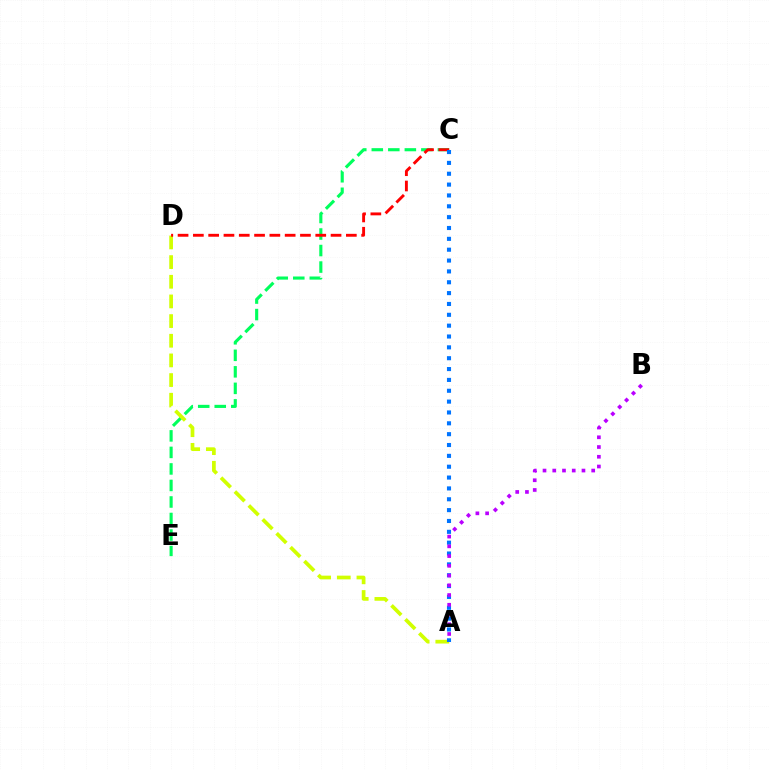{('C', 'E'): [{'color': '#00ff5c', 'line_style': 'dashed', 'thickness': 2.25}], ('A', 'D'): [{'color': '#d1ff00', 'line_style': 'dashed', 'thickness': 2.67}], ('C', 'D'): [{'color': '#ff0000', 'line_style': 'dashed', 'thickness': 2.08}], ('A', 'C'): [{'color': '#0074ff', 'line_style': 'dotted', 'thickness': 2.95}], ('A', 'B'): [{'color': '#b900ff', 'line_style': 'dotted', 'thickness': 2.65}]}